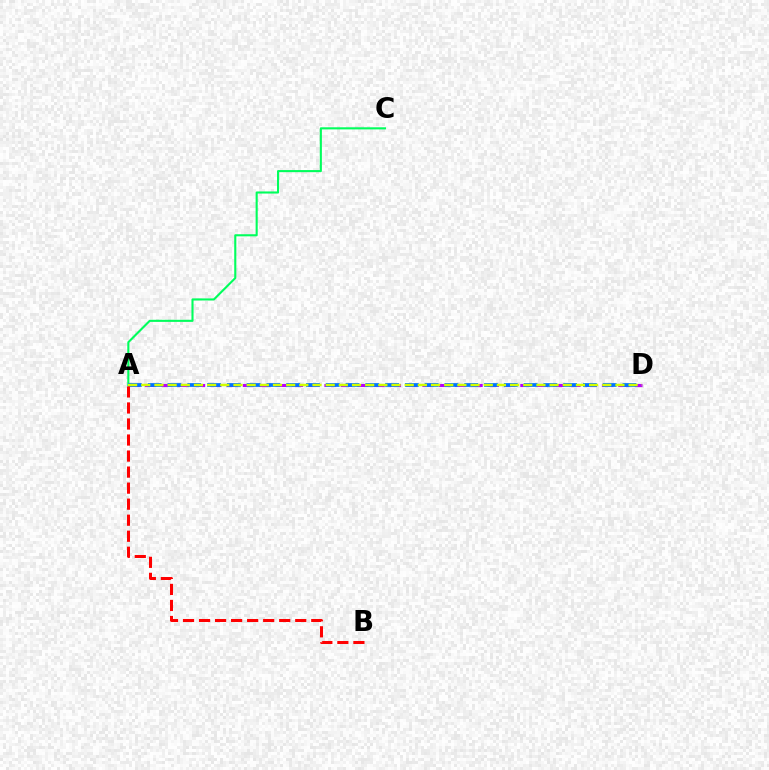{('A', 'C'): [{'color': '#00ff5c', 'line_style': 'solid', 'thickness': 1.51}], ('A', 'D'): [{'color': '#b900ff', 'line_style': 'dashed', 'thickness': 2.22}, {'color': '#0074ff', 'line_style': 'dashed', 'thickness': 2.69}, {'color': '#d1ff00', 'line_style': 'dashed', 'thickness': 1.79}], ('A', 'B'): [{'color': '#ff0000', 'line_style': 'dashed', 'thickness': 2.18}]}